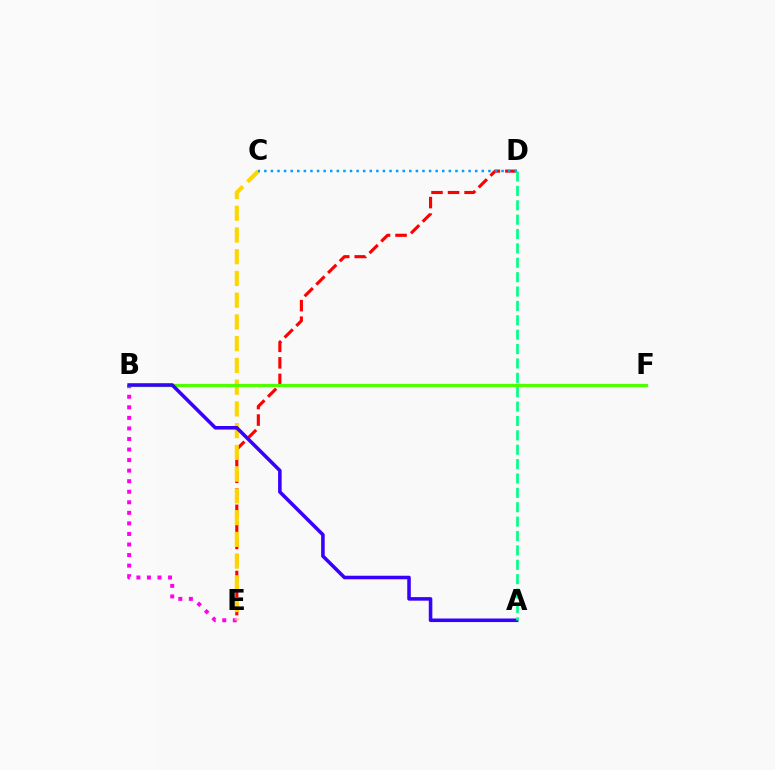{('D', 'E'): [{'color': '#ff0000', 'line_style': 'dashed', 'thickness': 2.25}], ('B', 'E'): [{'color': '#ff00ed', 'line_style': 'dotted', 'thickness': 2.87}], ('C', 'E'): [{'color': '#ffd500', 'line_style': 'dashed', 'thickness': 2.95}], ('B', 'F'): [{'color': '#4fff00', 'line_style': 'solid', 'thickness': 2.34}], ('A', 'B'): [{'color': '#3700ff', 'line_style': 'solid', 'thickness': 2.56}], ('C', 'D'): [{'color': '#009eff', 'line_style': 'dotted', 'thickness': 1.79}], ('A', 'D'): [{'color': '#00ff86', 'line_style': 'dashed', 'thickness': 1.95}]}